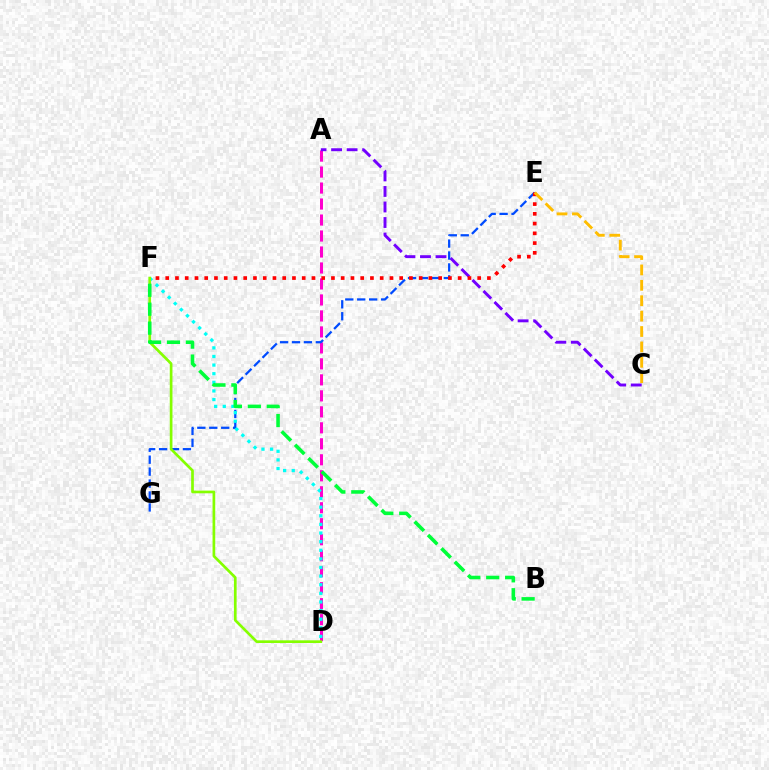{('A', 'D'): [{'color': '#ff00cf', 'line_style': 'dashed', 'thickness': 2.17}], ('A', 'C'): [{'color': '#7200ff', 'line_style': 'dashed', 'thickness': 2.11}], ('E', 'G'): [{'color': '#004bff', 'line_style': 'dashed', 'thickness': 1.62}], ('D', 'F'): [{'color': '#00fff6', 'line_style': 'dotted', 'thickness': 2.34}, {'color': '#84ff00', 'line_style': 'solid', 'thickness': 1.93}], ('B', 'F'): [{'color': '#00ff39', 'line_style': 'dashed', 'thickness': 2.57}], ('E', 'F'): [{'color': '#ff0000', 'line_style': 'dotted', 'thickness': 2.65}], ('C', 'E'): [{'color': '#ffbd00', 'line_style': 'dashed', 'thickness': 2.09}]}